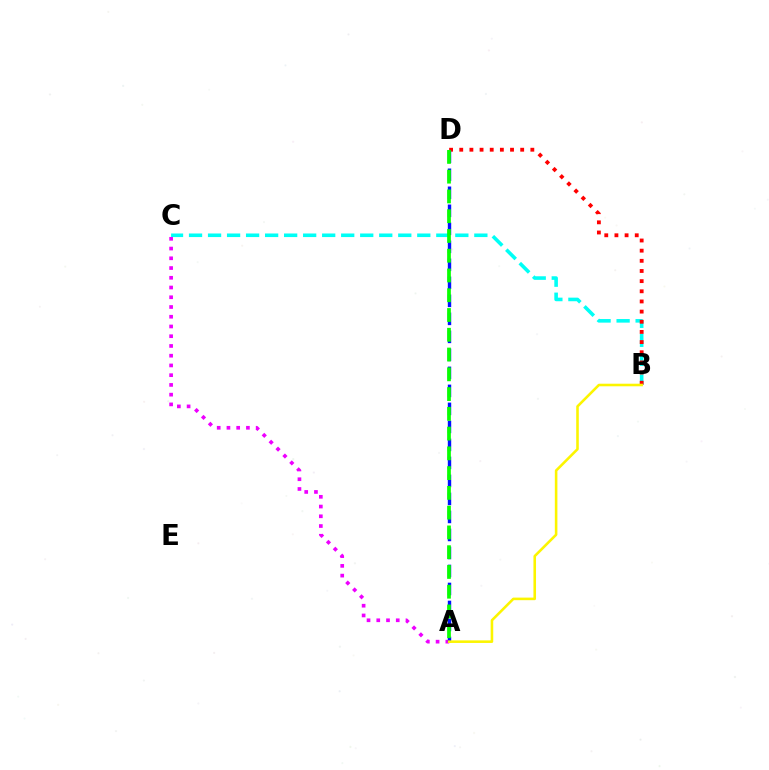{('B', 'C'): [{'color': '#00fff6', 'line_style': 'dashed', 'thickness': 2.58}], ('A', 'C'): [{'color': '#ee00ff', 'line_style': 'dotted', 'thickness': 2.65}], ('B', 'D'): [{'color': '#ff0000', 'line_style': 'dotted', 'thickness': 2.76}], ('A', 'D'): [{'color': '#0010ff', 'line_style': 'dashed', 'thickness': 2.45}, {'color': '#08ff00', 'line_style': 'dashed', 'thickness': 2.68}], ('A', 'B'): [{'color': '#fcf500', 'line_style': 'solid', 'thickness': 1.86}]}